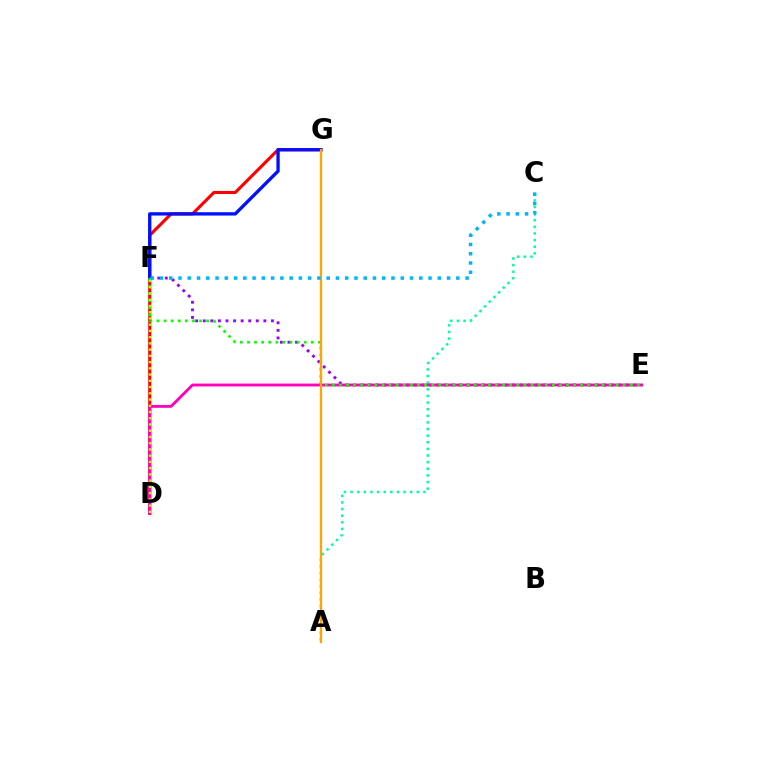{('A', 'C'): [{'color': '#00ff9d', 'line_style': 'dotted', 'thickness': 1.8}], ('D', 'G'): [{'color': '#ff0000', 'line_style': 'solid', 'thickness': 2.23}], ('E', 'F'): [{'color': '#9b00ff', 'line_style': 'dotted', 'thickness': 2.06}, {'color': '#08ff00', 'line_style': 'dotted', 'thickness': 1.93}], ('F', 'G'): [{'color': '#0010ff', 'line_style': 'solid', 'thickness': 2.4}], ('D', 'E'): [{'color': '#ff00bd', 'line_style': 'solid', 'thickness': 2.04}], ('D', 'F'): [{'color': '#b3ff00', 'line_style': 'dotted', 'thickness': 1.7}], ('A', 'G'): [{'color': '#ffa500', 'line_style': 'solid', 'thickness': 1.64}], ('C', 'F'): [{'color': '#00b5ff', 'line_style': 'dotted', 'thickness': 2.52}]}